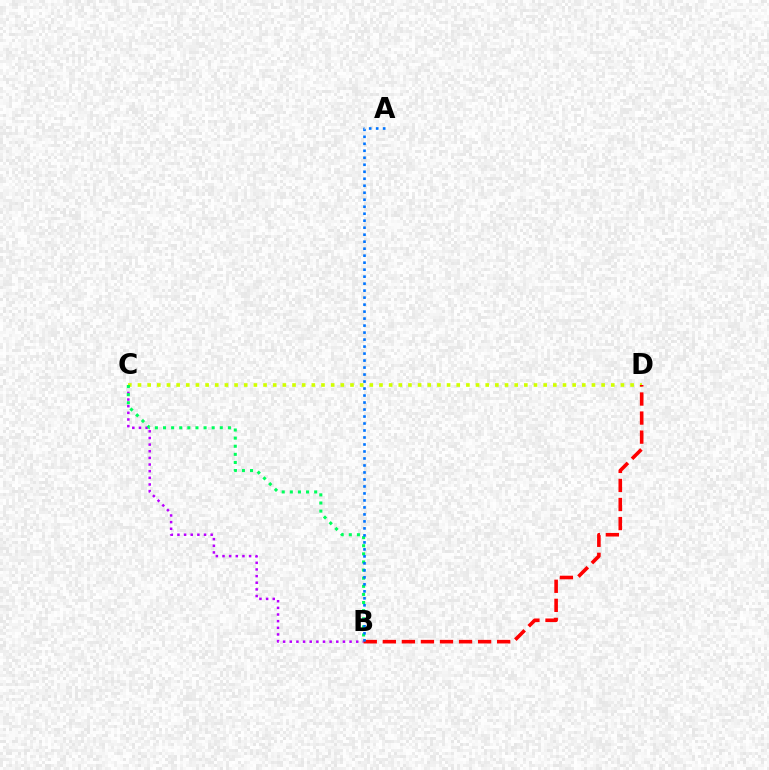{('C', 'D'): [{'color': '#d1ff00', 'line_style': 'dotted', 'thickness': 2.62}], ('B', 'C'): [{'color': '#b900ff', 'line_style': 'dotted', 'thickness': 1.81}, {'color': '#00ff5c', 'line_style': 'dotted', 'thickness': 2.2}], ('B', 'D'): [{'color': '#ff0000', 'line_style': 'dashed', 'thickness': 2.59}], ('A', 'B'): [{'color': '#0074ff', 'line_style': 'dotted', 'thickness': 1.9}]}